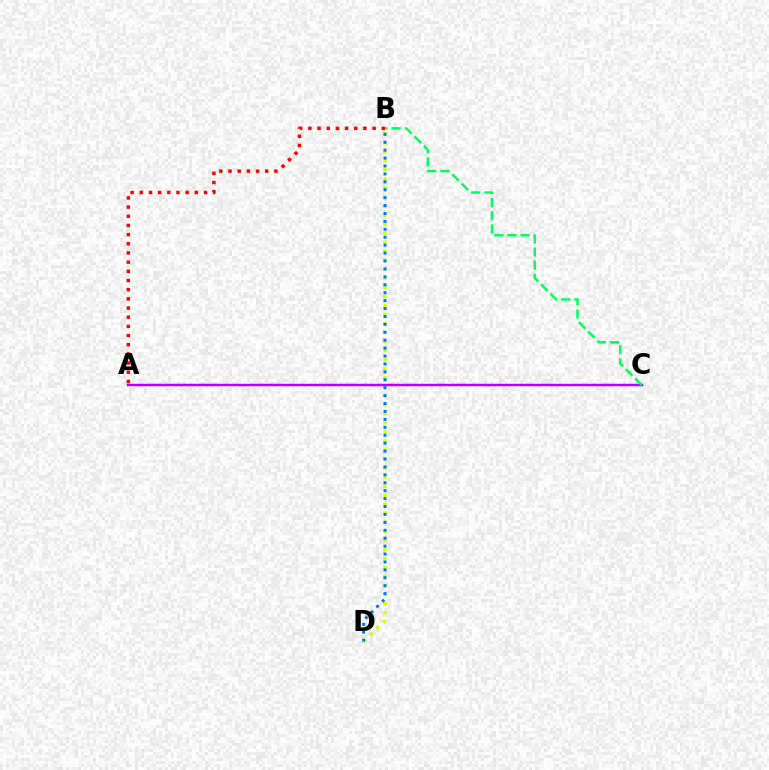{('B', 'D'): [{'color': '#d1ff00', 'line_style': 'dotted', 'thickness': 2.46}, {'color': '#0074ff', 'line_style': 'dotted', 'thickness': 2.15}], ('A', 'C'): [{'color': '#b900ff', 'line_style': 'solid', 'thickness': 1.78}], ('B', 'C'): [{'color': '#00ff5c', 'line_style': 'dashed', 'thickness': 1.79}], ('A', 'B'): [{'color': '#ff0000', 'line_style': 'dotted', 'thickness': 2.49}]}